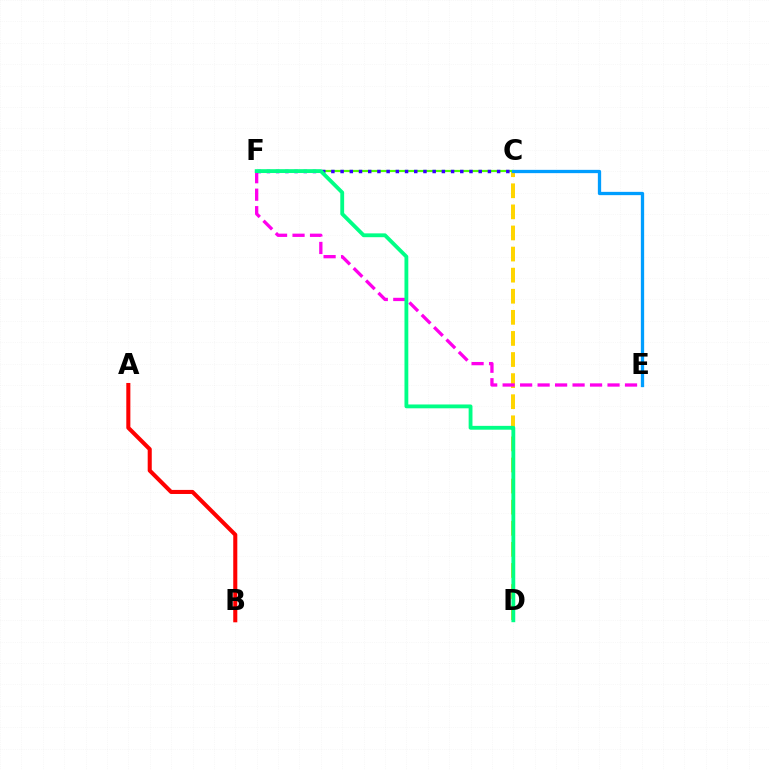{('A', 'B'): [{'color': '#ff0000', 'line_style': 'solid', 'thickness': 2.92}], ('C', 'D'): [{'color': '#ffd500', 'line_style': 'dashed', 'thickness': 2.87}], ('E', 'F'): [{'color': '#ff00ed', 'line_style': 'dashed', 'thickness': 2.37}], ('C', 'F'): [{'color': '#4fff00', 'line_style': 'solid', 'thickness': 1.58}, {'color': '#3700ff', 'line_style': 'dotted', 'thickness': 2.5}], ('C', 'E'): [{'color': '#009eff', 'line_style': 'solid', 'thickness': 2.37}], ('D', 'F'): [{'color': '#00ff86', 'line_style': 'solid', 'thickness': 2.76}]}